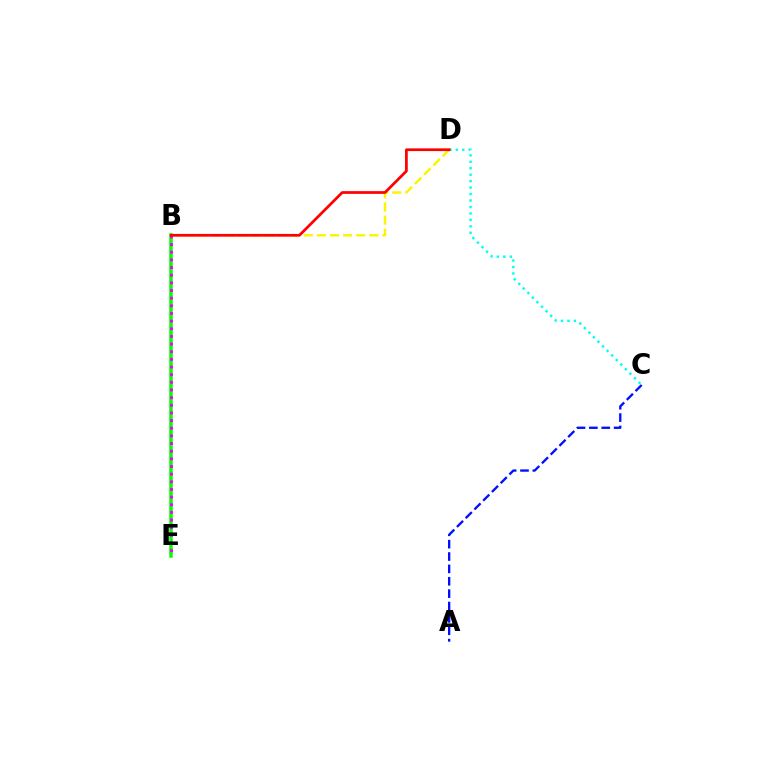{('B', 'E'): [{'color': '#08ff00', 'line_style': 'solid', 'thickness': 2.54}, {'color': '#ee00ff', 'line_style': 'dotted', 'thickness': 2.08}], ('A', 'C'): [{'color': '#0010ff', 'line_style': 'dashed', 'thickness': 1.68}], ('C', 'D'): [{'color': '#00fff6', 'line_style': 'dotted', 'thickness': 1.75}], ('B', 'D'): [{'color': '#fcf500', 'line_style': 'dashed', 'thickness': 1.78}, {'color': '#ff0000', 'line_style': 'solid', 'thickness': 1.96}]}